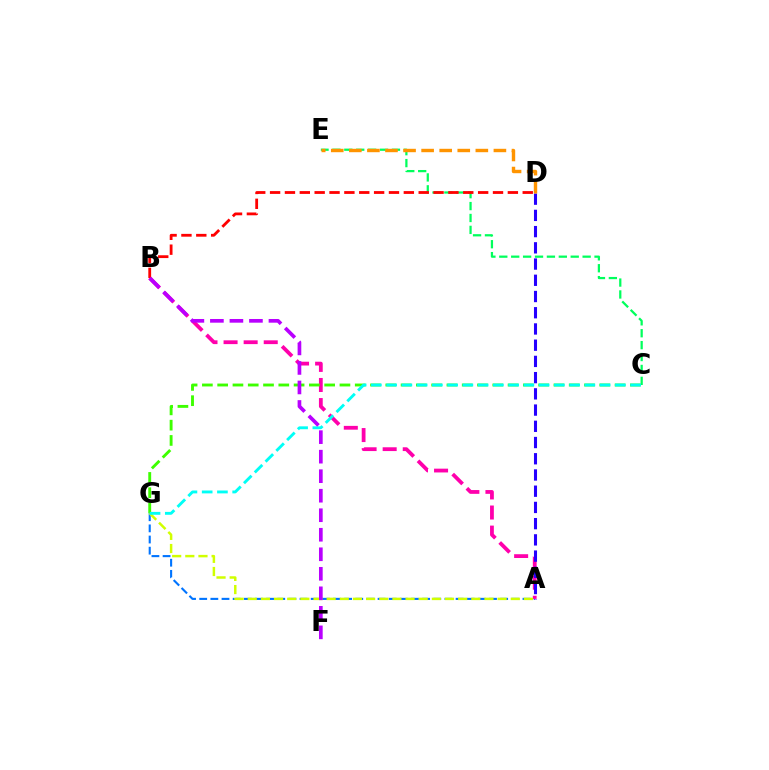{('A', 'G'): [{'color': '#0074ff', 'line_style': 'dashed', 'thickness': 1.51}, {'color': '#d1ff00', 'line_style': 'dashed', 'thickness': 1.79}], ('A', 'B'): [{'color': '#ff00ac', 'line_style': 'dashed', 'thickness': 2.73}], ('A', 'D'): [{'color': '#2500ff', 'line_style': 'dashed', 'thickness': 2.2}], ('C', 'G'): [{'color': '#3dff00', 'line_style': 'dashed', 'thickness': 2.08}, {'color': '#00fff6', 'line_style': 'dashed', 'thickness': 2.07}], ('C', 'E'): [{'color': '#00ff5c', 'line_style': 'dashed', 'thickness': 1.62}], ('D', 'E'): [{'color': '#ff9400', 'line_style': 'dashed', 'thickness': 2.45}], ('B', 'D'): [{'color': '#ff0000', 'line_style': 'dashed', 'thickness': 2.02}], ('B', 'F'): [{'color': '#b900ff', 'line_style': 'dashed', 'thickness': 2.65}]}